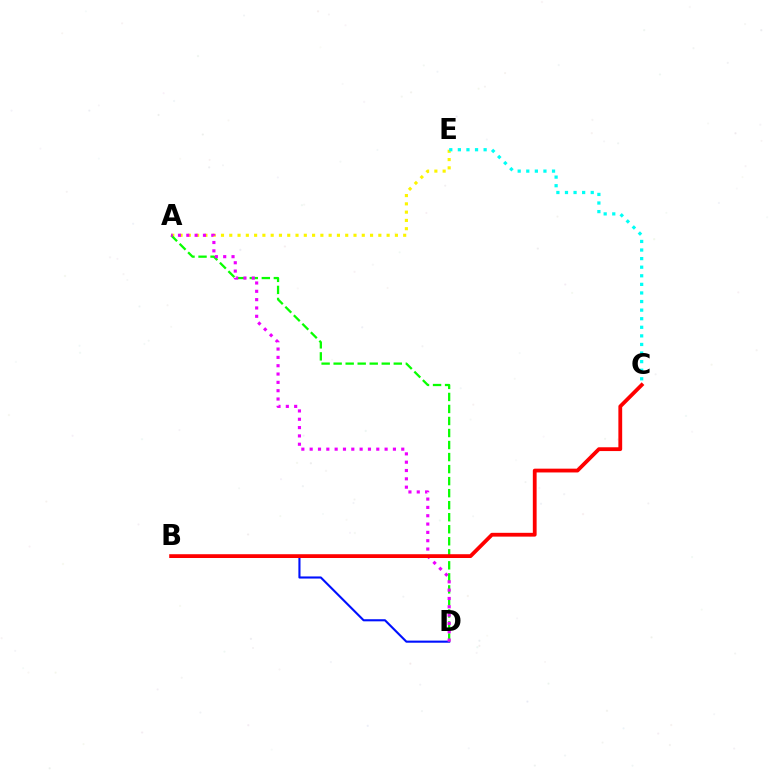{('A', 'E'): [{'color': '#fcf500', 'line_style': 'dotted', 'thickness': 2.25}], ('B', 'D'): [{'color': '#0010ff', 'line_style': 'solid', 'thickness': 1.52}], ('C', 'E'): [{'color': '#00fff6', 'line_style': 'dotted', 'thickness': 2.33}], ('A', 'D'): [{'color': '#08ff00', 'line_style': 'dashed', 'thickness': 1.63}, {'color': '#ee00ff', 'line_style': 'dotted', 'thickness': 2.26}], ('B', 'C'): [{'color': '#ff0000', 'line_style': 'solid', 'thickness': 2.73}]}